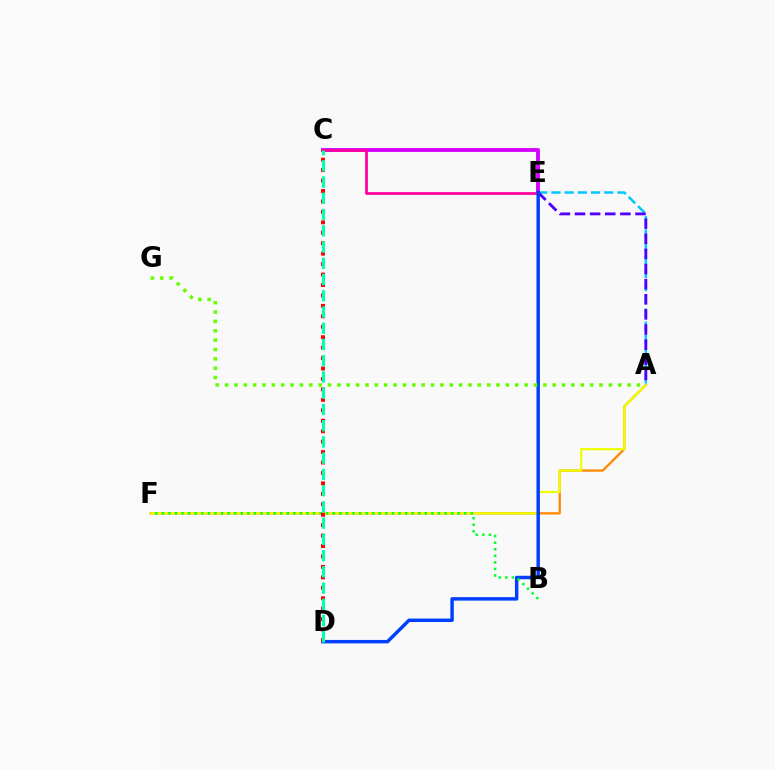{('C', 'E'): [{'color': '#d600ff', 'line_style': 'solid', 'thickness': 2.77}, {'color': '#ff00a0', 'line_style': 'solid', 'thickness': 1.98}], ('A', 'E'): [{'color': '#00c7ff', 'line_style': 'dashed', 'thickness': 1.79}, {'color': '#4f00ff', 'line_style': 'dashed', 'thickness': 2.05}], ('A', 'F'): [{'color': '#ff8800', 'line_style': 'solid', 'thickness': 1.66}, {'color': '#eeff00', 'line_style': 'solid', 'thickness': 1.6}], ('D', 'E'): [{'color': '#003fff', 'line_style': 'solid', 'thickness': 2.48}], ('B', 'F'): [{'color': '#00ff27', 'line_style': 'dotted', 'thickness': 1.79}], ('C', 'D'): [{'color': '#ff0000', 'line_style': 'dotted', 'thickness': 2.84}, {'color': '#00ffaf', 'line_style': 'dashed', 'thickness': 2.21}], ('A', 'G'): [{'color': '#66ff00', 'line_style': 'dotted', 'thickness': 2.54}]}